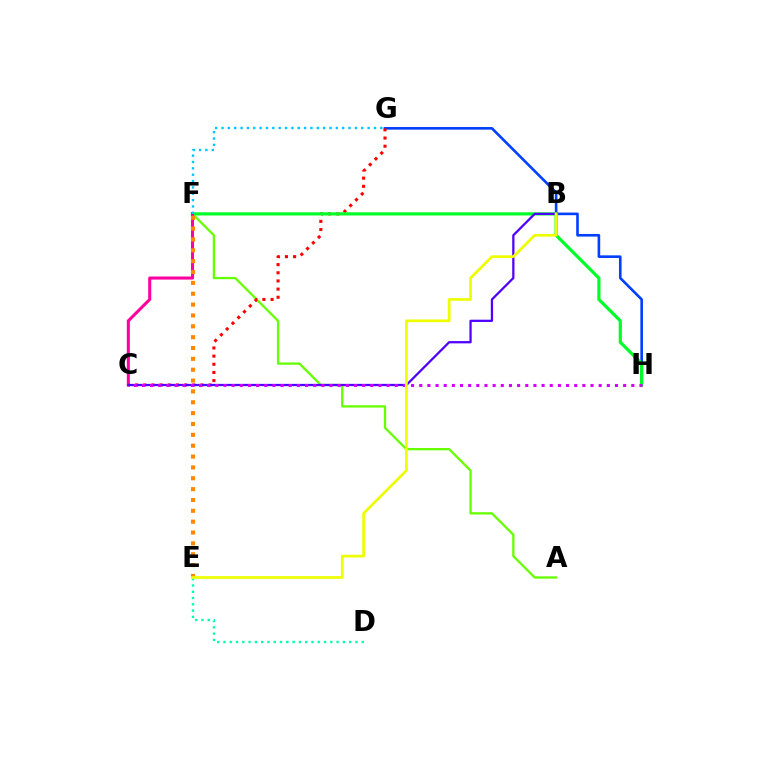{('G', 'H'): [{'color': '#003fff', 'line_style': 'solid', 'thickness': 1.88}], ('A', 'F'): [{'color': '#66ff00', 'line_style': 'solid', 'thickness': 1.66}], ('C', 'G'): [{'color': '#ff0000', 'line_style': 'dotted', 'thickness': 2.22}], ('F', 'H'): [{'color': '#00ff27', 'line_style': 'solid', 'thickness': 2.3}], ('C', 'F'): [{'color': '#ff00a0', 'line_style': 'solid', 'thickness': 2.21}], ('B', 'C'): [{'color': '#4f00ff', 'line_style': 'solid', 'thickness': 1.62}], ('D', 'E'): [{'color': '#00ffaf', 'line_style': 'dotted', 'thickness': 1.71}], ('C', 'H'): [{'color': '#d600ff', 'line_style': 'dotted', 'thickness': 2.22}], ('E', 'F'): [{'color': '#ff8800', 'line_style': 'dotted', 'thickness': 2.95}], ('F', 'G'): [{'color': '#00c7ff', 'line_style': 'dotted', 'thickness': 1.73}], ('B', 'E'): [{'color': '#eeff00', 'line_style': 'solid', 'thickness': 1.96}]}